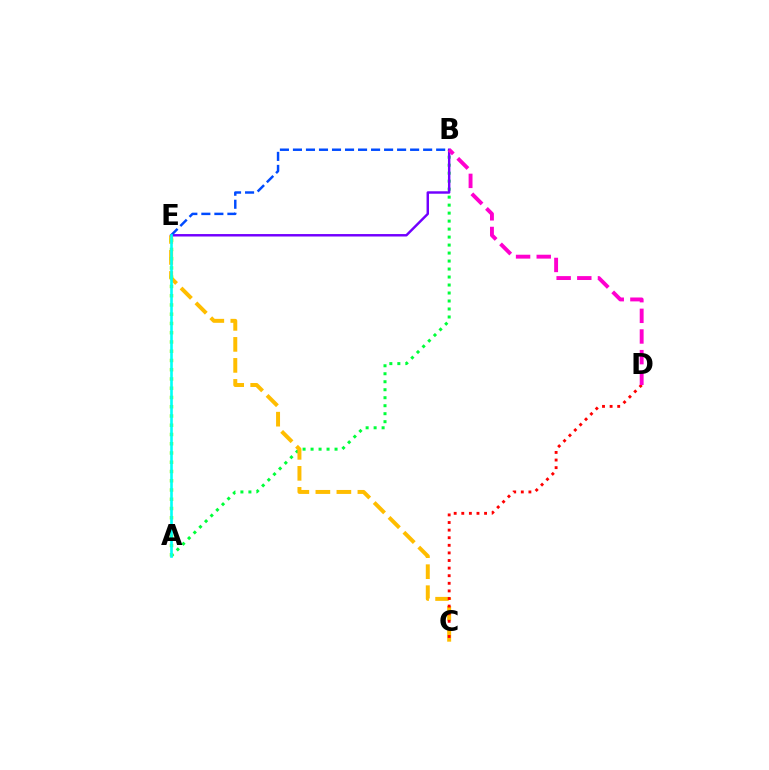{('A', 'B'): [{'color': '#00ff39', 'line_style': 'dotted', 'thickness': 2.17}], ('C', 'E'): [{'color': '#ffbd00', 'line_style': 'dashed', 'thickness': 2.85}], ('C', 'D'): [{'color': '#ff0000', 'line_style': 'dotted', 'thickness': 2.06}], ('B', 'E'): [{'color': '#7200ff', 'line_style': 'solid', 'thickness': 1.76}, {'color': '#004bff', 'line_style': 'dashed', 'thickness': 1.77}], ('A', 'E'): [{'color': '#84ff00', 'line_style': 'dotted', 'thickness': 2.51}, {'color': '#00fff6', 'line_style': 'solid', 'thickness': 1.9}], ('B', 'D'): [{'color': '#ff00cf', 'line_style': 'dashed', 'thickness': 2.81}]}